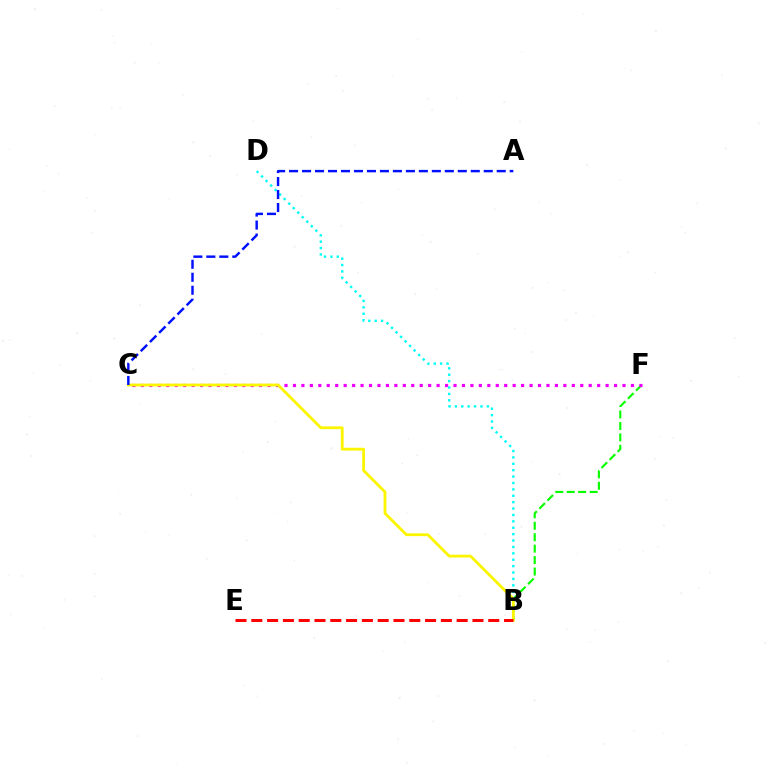{('B', 'F'): [{'color': '#08ff00', 'line_style': 'dashed', 'thickness': 1.56}], ('C', 'F'): [{'color': '#ee00ff', 'line_style': 'dotted', 'thickness': 2.3}], ('B', 'D'): [{'color': '#00fff6', 'line_style': 'dotted', 'thickness': 1.74}], ('B', 'C'): [{'color': '#fcf500', 'line_style': 'solid', 'thickness': 2.03}], ('A', 'C'): [{'color': '#0010ff', 'line_style': 'dashed', 'thickness': 1.76}], ('B', 'E'): [{'color': '#ff0000', 'line_style': 'dashed', 'thickness': 2.15}]}